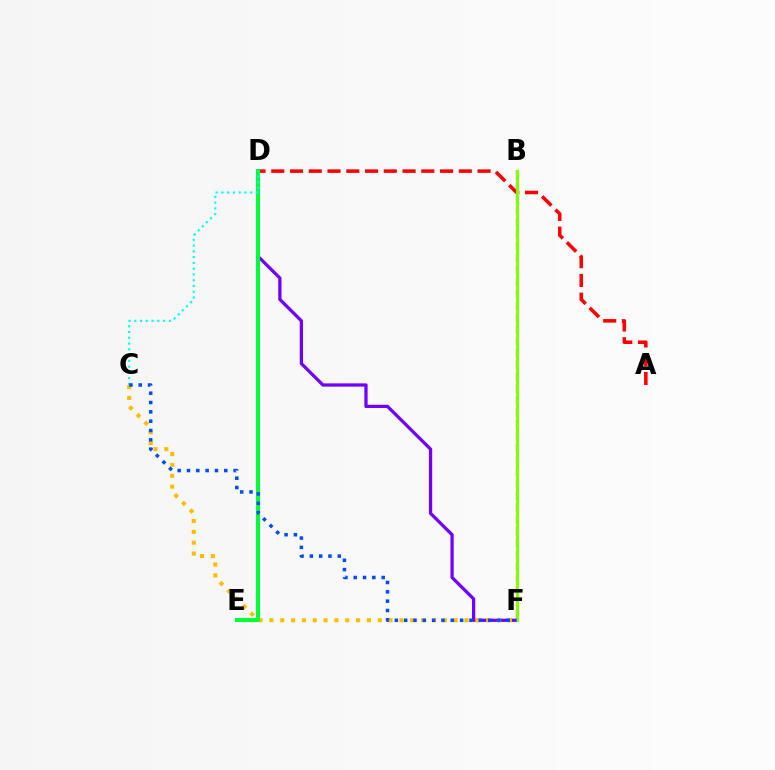{('A', 'D'): [{'color': '#ff0000', 'line_style': 'dashed', 'thickness': 2.55}], ('B', 'F'): [{'color': '#ff00cf', 'line_style': 'dashed', 'thickness': 1.61}, {'color': '#84ff00', 'line_style': 'solid', 'thickness': 2.25}], ('D', 'F'): [{'color': '#7200ff', 'line_style': 'solid', 'thickness': 2.35}], ('C', 'F'): [{'color': '#ffbd00', 'line_style': 'dotted', 'thickness': 2.94}, {'color': '#004bff', 'line_style': 'dotted', 'thickness': 2.53}], ('D', 'E'): [{'color': '#00ff39', 'line_style': 'solid', 'thickness': 2.89}], ('C', 'D'): [{'color': '#00fff6', 'line_style': 'dotted', 'thickness': 1.57}]}